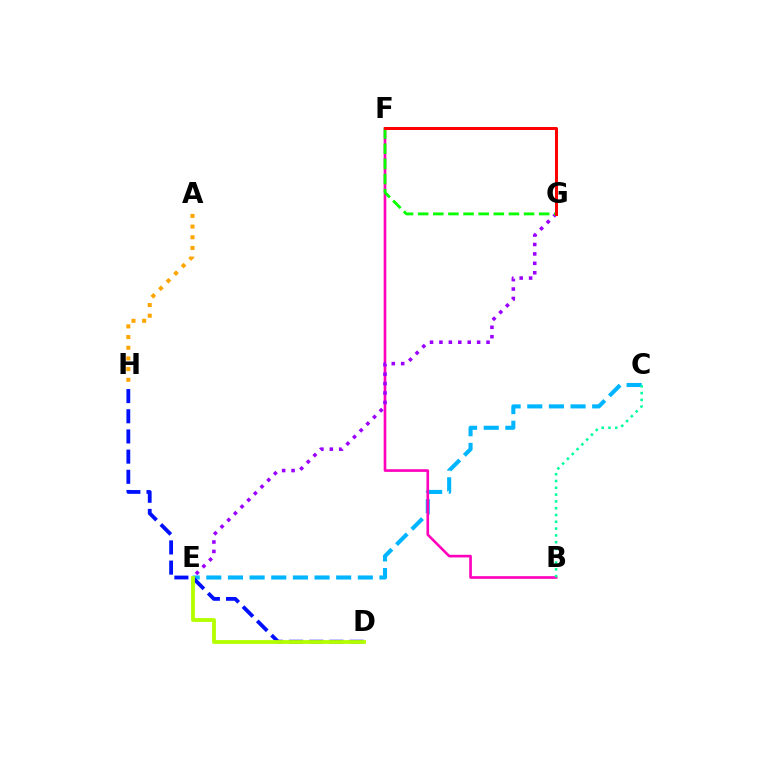{('C', 'E'): [{'color': '#00b5ff', 'line_style': 'dashed', 'thickness': 2.94}], ('B', 'F'): [{'color': '#ff00bd', 'line_style': 'solid', 'thickness': 1.9}], ('E', 'G'): [{'color': '#9b00ff', 'line_style': 'dotted', 'thickness': 2.56}], ('B', 'C'): [{'color': '#00ff9d', 'line_style': 'dotted', 'thickness': 1.85}], ('D', 'H'): [{'color': '#0010ff', 'line_style': 'dashed', 'thickness': 2.74}], ('F', 'G'): [{'color': '#08ff00', 'line_style': 'dashed', 'thickness': 2.06}, {'color': '#ff0000', 'line_style': 'solid', 'thickness': 2.17}], ('A', 'H'): [{'color': '#ffa500', 'line_style': 'dotted', 'thickness': 2.9}], ('D', 'E'): [{'color': '#b3ff00', 'line_style': 'solid', 'thickness': 2.76}]}